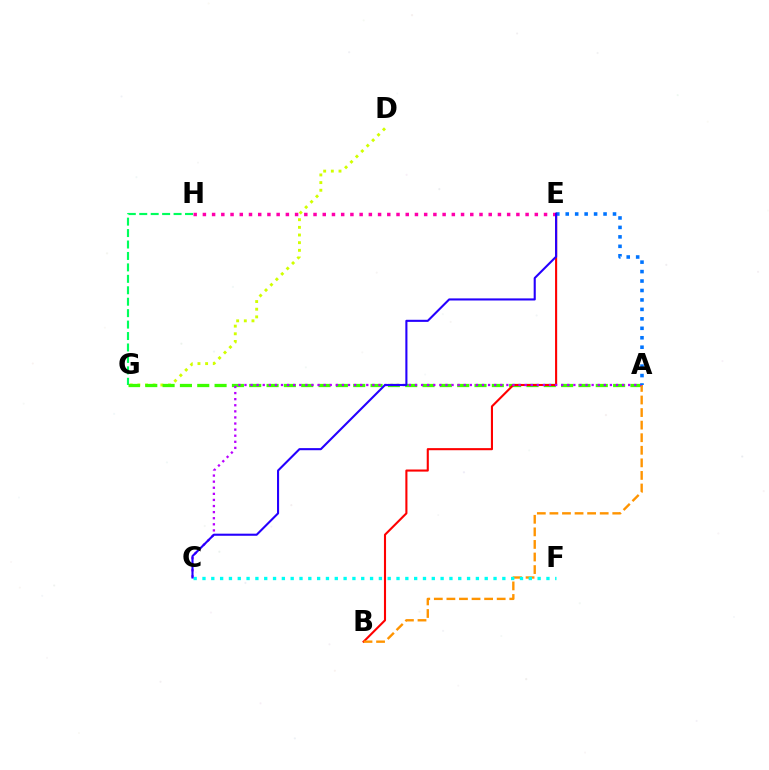{('D', 'G'): [{'color': '#d1ff00', 'line_style': 'dotted', 'thickness': 2.08}], ('G', 'H'): [{'color': '#00ff5c', 'line_style': 'dashed', 'thickness': 1.55}], ('A', 'G'): [{'color': '#3dff00', 'line_style': 'dashed', 'thickness': 2.35}], ('B', 'E'): [{'color': '#ff0000', 'line_style': 'solid', 'thickness': 1.51}], ('A', 'B'): [{'color': '#ff9400', 'line_style': 'dashed', 'thickness': 1.71}], ('A', 'C'): [{'color': '#b900ff', 'line_style': 'dotted', 'thickness': 1.65}], ('A', 'E'): [{'color': '#0074ff', 'line_style': 'dotted', 'thickness': 2.57}], ('C', 'F'): [{'color': '#00fff6', 'line_style': 'dotted', 'thickness': 2.4}], ('E', 'H'): [{'color': '#ff00ac', 'line_style': 'dotted', 'thickness': 2.51}], ('C', 'E'): [{'color': '#2500ff', 'line_style': 'solid', 'thickness': 1.51}]}